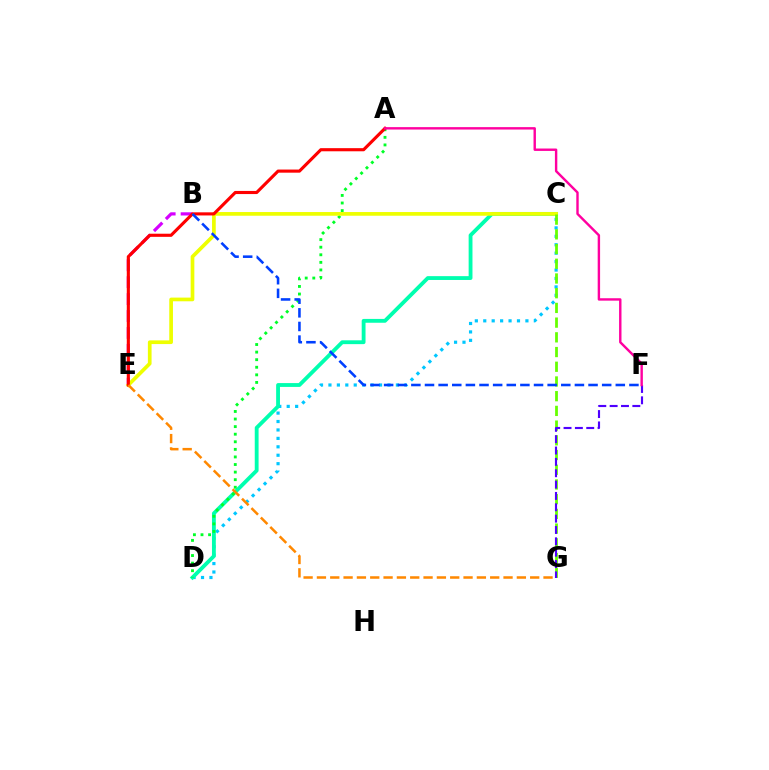{('B', 'E'): [{'color': '#d600ff', 'line_style': 'dashed', 'thickness': 2.3}], ('C', 'D'): [{'color': '#00c7ff', 'line_style': 'dotted', 'thickness': 2.29}, {'color': '#00ffaf', 'line_style': 'solid', 'thickness': 2.76}], ('A', 'D'): [{'color': '#00ff27', 'line_style': 'dotted', 'thickness': 2.06}], ('C', 'E'): [{'color': '#eeff00', 'line_style': 'solid', 'thickness': 2.66}], ('A', 'E'): [{'color': '#ff0000', 'line_style': 'solid', 'thickness': 2.25}], ('C', 'G'): [{'color': '#66ff00', 'line_style': 'dashed', 'thickness': 2.0}], ('B', 'F'): [{'color': '#003fff', 'line_style': 'dashed', 'thickness': 1.85}], ('F', 'G'): [{'color': '#4f00ff', 'line_style': 'dashed', 'thickness': 1.54}], ('A', 'F'): [{'color': '#ff00a0', 'line_style': 'solid', 'thickness': 1.73}], ('E', 'G'): [{'color': '#ff8800', 'line_style': 'dashed', 'thickness': 1.81}]}